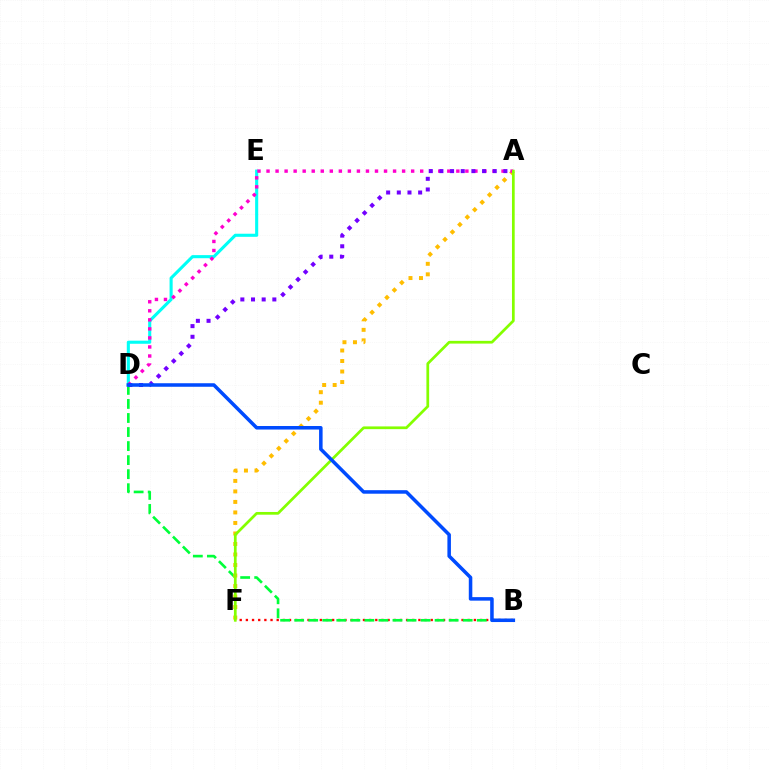{('B', 'F'): [{'color': '#ff0000', 'line_style': 'dotted', 'thickness': 1.67}], ('B', 'D'): [{'color': '#00ff39', 'line_style': 'dashed', 'thickness': 1.91}, {'color': '#004bff', 'line_style': 'solid', 'thickness': 2.54}], ('A', 'F'): [{'color': '#ffbd00', 'line_style': 'dotted', 'thickness': 2.86}, {'color': '#84ff00', 'line_style': 'solid', 'thickness': 1.96}], ('D', 'E'): [{'color': '#00fff6', 'line_style': 'solid', 'thickness': 2.23}], ('A', 'D'): [{'color': '#ff00cf', 'line_style': 'dotted', 'thickness': 2.46}, {'color': '#7200ff', 'line_style': 'dotted', 'thickness': 2.9}]}